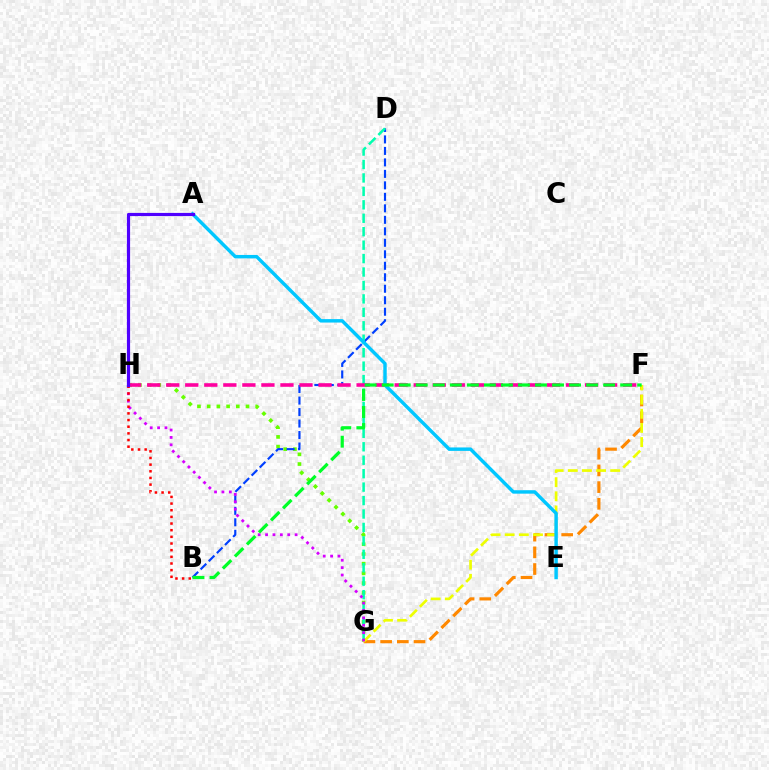{('F', 'G'): [{'color': '#ff8800', 'line_style': 'dashed', 'thickness': 2.27}, {'color': '#eeff00', 'line_style': 'dashed', 'thickness': 1.92}], ('G', 'H'): [{'color': '#66ff00', 'line_style': 'dotted', 'thickness': 2.64}, {'color': '#d600ff', 'line_style': 'dotted', 'thickness': 2.01}], ('B', 'D'): [{'color': '#003fff', 'line_style': 'dashed', 'thickness': 1.56}], ('D', 'G'): [{'color': '#00ffaf', 'line_style': 'dashed', 'thickness': 1.83}], ('F', 'H'): [{'color': '#ff00a0', 'line_style': 'dashed', 'thickness': 2.59}], ('A', 'E'): [{'color': '#00c7ff', 'line_style': 'solid', 'thickness': 2.48}], ('B', 'F'): [{'color': '#00ff27', 'line_style': 'dashed', 'thickness': 2.31}], ('B', 'H'): [{'color': '#ff0000', 'line_style': 'dotted', 'thickness': 1.81}], ('A', 'H'): [{'color': '#4f00ff', 'line_style': 'solid', 'thickness': 2.29}]}